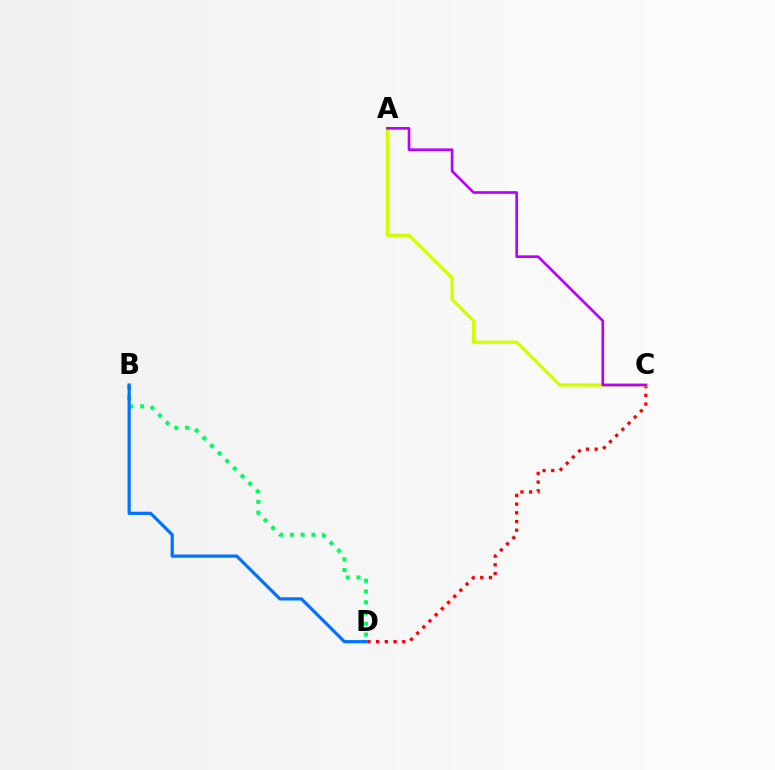{('C', 'D'): [{'color': '#ff0000', 'line_style': 'dotted', 'thickness': 2.37}], ('B', 'D'): [{'color': '#00ff5c', 'line_style': 'dotted', 'thickness': 2.92}, {'color': '#0074ff', 'line_style': 'solid', 'thickness': 2.32}], ('A', 'C'): [{'color': '#d1ff00', 'line_style': 'solid', 'thickness': 2.39}, {'color': '#b900ff', 'line_style': 'solid', 'thickness': 1.91}]}